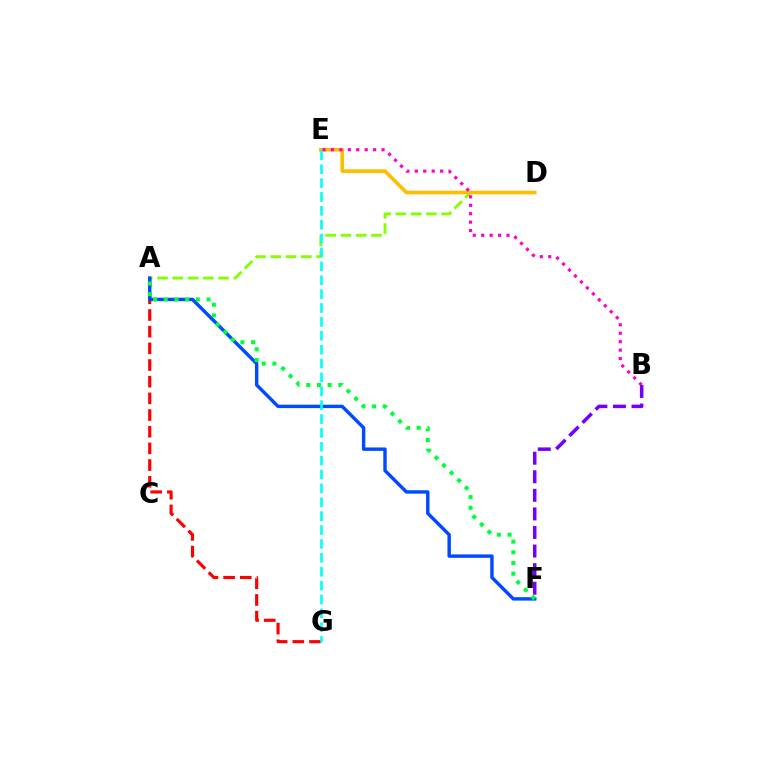{('A', 'D'): [{'color': '#84ff00', 'line_style': 'dashed', 'thickness': 2.07}], ('A', 'G'): [{'color': '#ff0000', 'line_style': 'dashed', 'thickness': 2.27}], ('D', 'E'): [{'color': '#ffbd00', 'line_style': 'solid', 'thickness': 2.63}], ('A', 'F'): [{'color': '#004bff', 'line_style': 'solid', 'thickness': 2.46}, {'color': '#00ff39', 'line_style': 'dotted', 'thickness': 2.9}], ('B', 'E'): [{'color': '#ff00cf', 'line_style': 'dotted', 'thickness': 2.29}], ('B', 'F'): [{'color': '#7200ff', 'line_style': 'dashed', 'thickness': 2.52}], ('E', 'G'): [{'color': '#00fff6', 'line_style': 'dashed', 'thickness': 1.89}]}